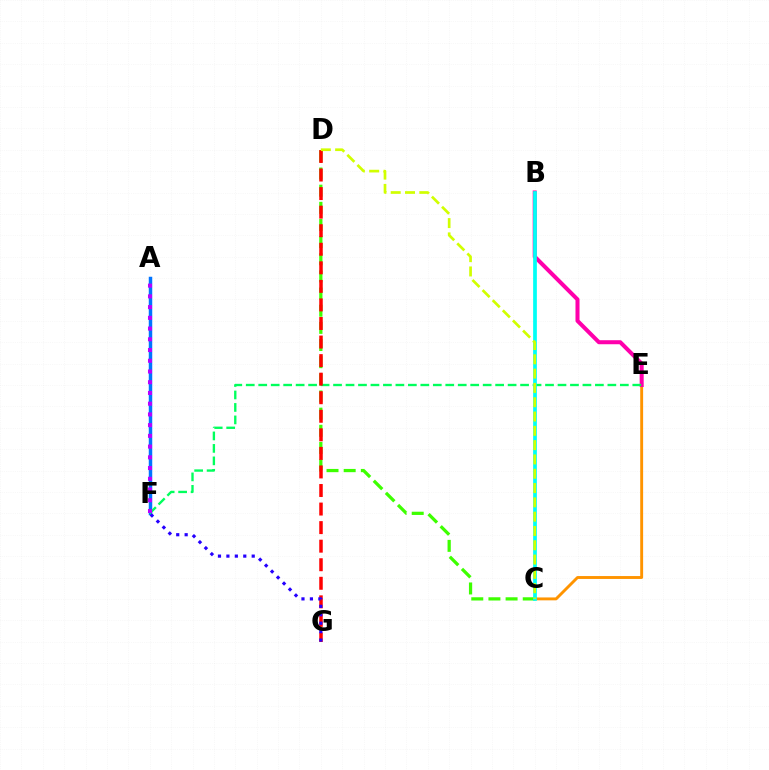{('C', 'E'): [{'color': '#ff9400', 'line_style': 'solid', 'thickness': 2.09}], ('A', 'F'): [{'color': '#0074ff', 'line_style': 'solid', 'thickness': 2.5}, {'color': '#b900ff', 'line_style': 'dotted', 'thickness': 2.92}], ('B', 'E'): [{'color': '#ff00ac', 'line_style': 'solid', 'thickness': 2.9}], ('C', 'D'): [{'color': '#3dff00', 'line_style': 'dashed', 'thickness': 2.33}, {'color': '#d1ff00', 'line_style': 'dashed', 'thickness': 1.94}], ('E', 'F'): [{'color': '#00ff5c', 'line_style': 'dashed', 'thickness': 1.69}], ('D', 'G'): [{'color': '#ff0000', 'line_style': 'dashed', 'thickness': 2.52}], ('F', 'G'): [{'color': '#2500ff', 'line_style': 'dotted', 'thickness': 2.29}], ('B', 'C'): [{'color': '#00fff6', 'line_style': 'solid', 'thickness': 2.68}]}